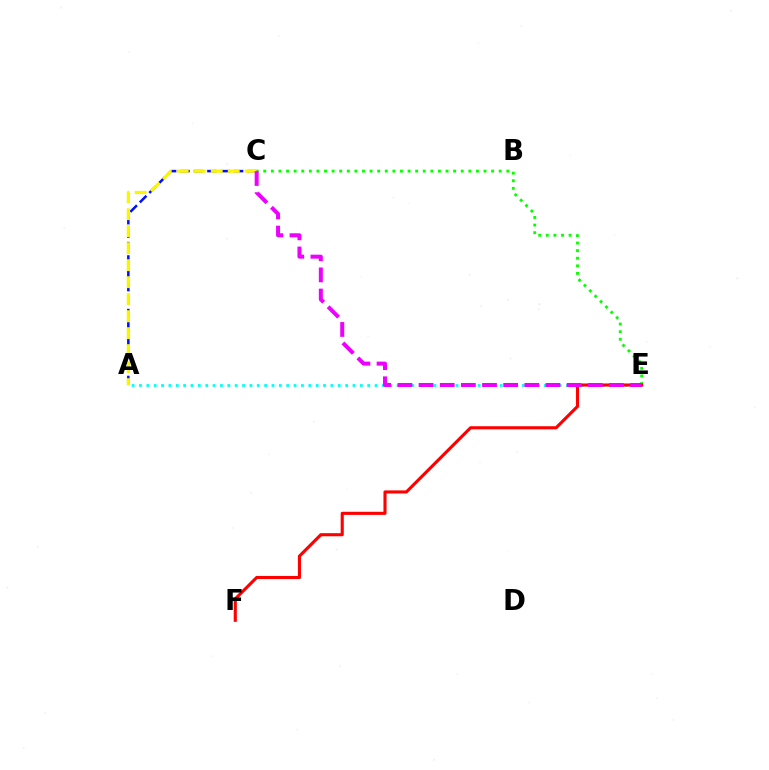{('A', 'E'): [{'color': '#00fff6', 'line_style': 'dotted', 'thickness': 2.0}], ('C', 'E'): [{'color': '#08ff00', 'line_style': 'dotted', 'thickness': 2.06}, {'color': '#ee00ff', 'line_style': 'dashed', 'thickness': 2.87}], ('E', 'F'): [{'color': '#ff0000', 'line_style': 'solid', 'thickness': 2.24}], ('A', 'C'): [{'color': '#0010ff', 'line_style': 'dashed', 'thickness': 1.82}, {'color': '#fcf500', 'line_style': 'dashed', 'thickness': 2.31}]}